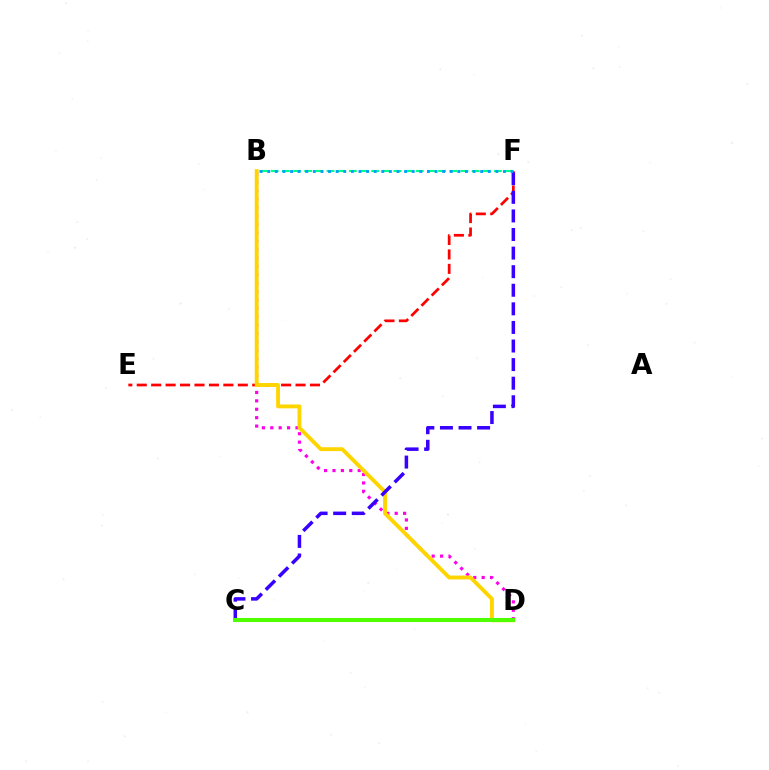{('E', 'F'): [{'color': '#ff0000', 'line_style': 'dashed', 'thickness': 1.96}], ('B', 'D'): [{'color': '#ff00ed', 'line_style': 'dotted', 'thickness': 2.28}, {'color': '#ffd500', 'line_style': 'solid', 'thickness': 2.78}], ('B', 'F'): [{'color': '#00ff86', 'line_style': 'dashed', 'thickness': 1.52}, {'color': '#009eff', 'line_style': 'dotted', 'thickness': 2.07}], ('C', 'F'): [{'color': '#3700ff', 'line_style': 'dashed', 'thickness': 2.52}], ('C', 'D'): [{'color': '#4fff00', 'line_style': 'solid', 'thickness': 2.92}]}